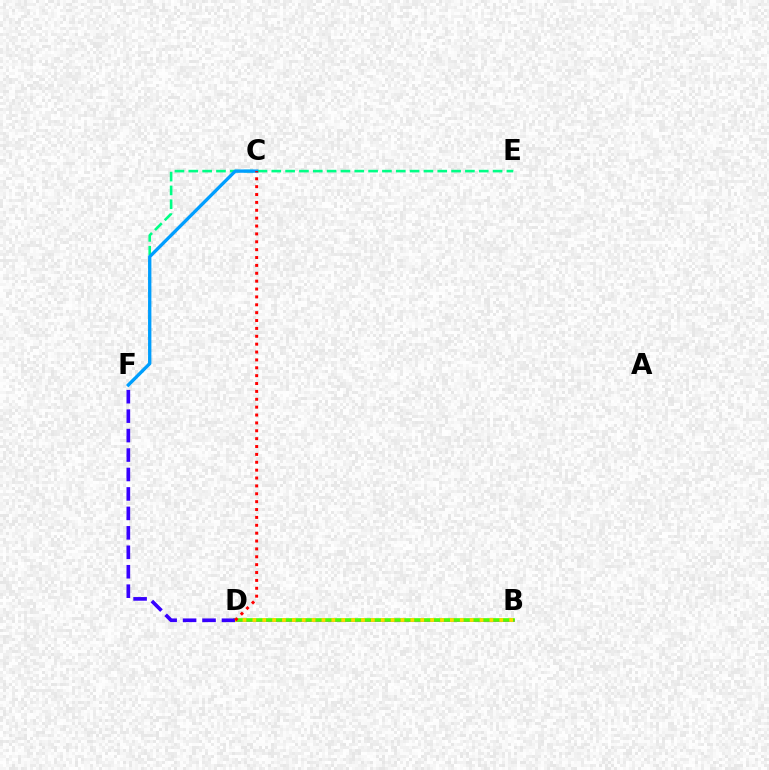{('B', 'D'): [{'color': '#ff00ed', 'line_style': 'solid', 'thickness': 1.91}, {'color': '#4fff00', 'line_style': 'solid', 'thickness': 2.63}, {'color': '#ffd500', 'line_style': 'dotted', 'thickness': 2.68}], ('E', 'F'): [{'color': '#00ff86', 'line_style': 'dashed', 'thickness': 1.88}], ('C', 'F'): [{'color': '#009eff', 'line_style': 'solid', 'thickness': 2.38}], ('D', 'F'): [{'color': '#3700ff', 'line_style': 'dashed', 'thickness': 2.64}], ('C', 'D'): [{'color': '#ff0000', 'line_style': 'dotted', 'thickness': 2.14}]}